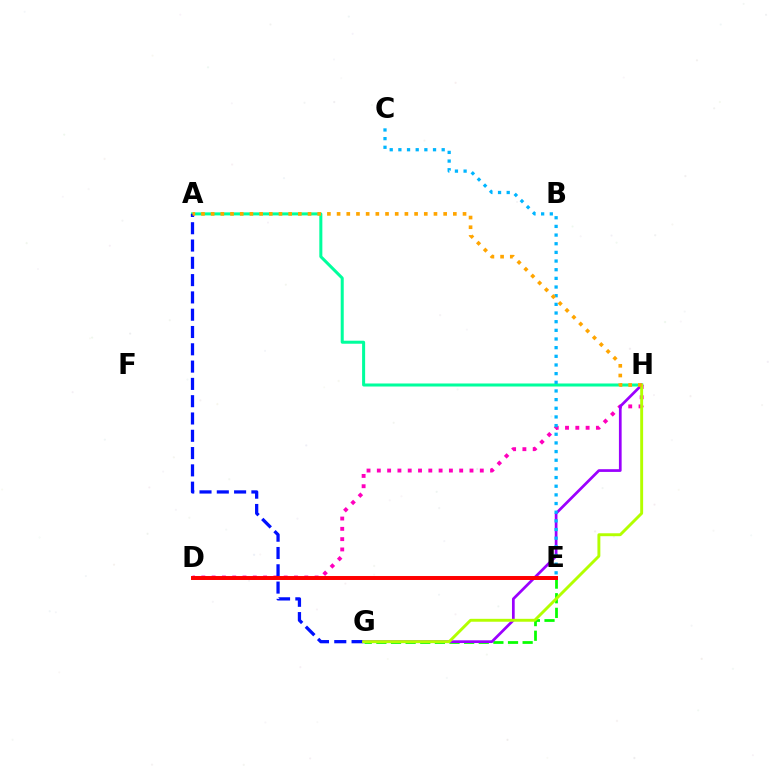{('A', 'H'): [{'color': '#00ff9d', 'line_style': 'solid', 'thickness': 2.18}, {'color': '#ffa500', 'line_style': 'dotted', 'thickness': 2.63}], ('E', 'G'): [{'color': '#08ff00', 'line_style': 'dashed', 'thickness': 1.99}], ('D', 'H'): [{'color': '#ff00bd', 'line_style': 'dotted', 'thickness': 2.8}], ('A', 'G'): [{'color': '#0010ff', 'line_style': 'dashed', 'thickness': 2.35}], ('G', 'H'): [{'color': '#9b00ff', 'line_style': 'solid', 'thickness': 1.96}, {'color': '#b3ff00', 'line_style': 'solid', 'thickness': 2.1}], ('C', 'E'): [{'color': '#00b5ff', 'line_style': 'dotted', 'thickness': 2.35}], ('D', 'E'): [{'color': '#ff0000', 'line_style': 'solid', 'thickness': 2.86}]}